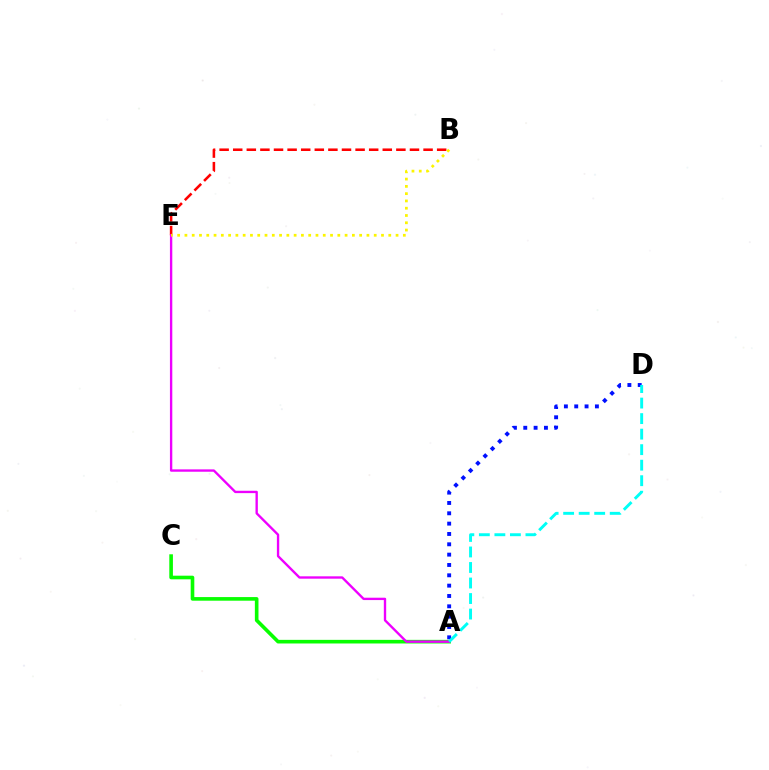{('B', 'E'): [{'color': '#ff0000', 'line_style': 'dashed', 'thickness': 1.85}, {'color': '#fcf500', 'line_style': 'dotted', 'thickness': 1.98}], ('A', 'C'): [{'color': '#08ff00', 'line_style': 'solid', 'thickness': 2.61}], ('A', 'E'): [{'color': '#ee00ff', 'line_style': 'solid', 'thickness': 1.7}], ('A', 'D'): [{'color': '#0010ff', 'line_style': 'dotted', 'thickness': 2.81}, {'color': '#00fff6', 'line_style': 'dashed', 'thickness': 2.11}]}